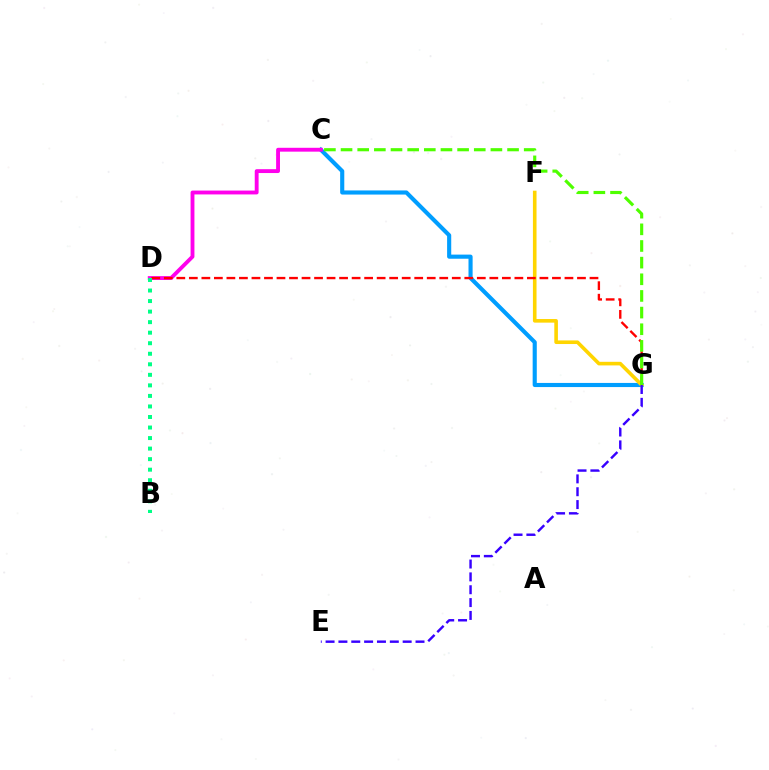{('C', 'G'): [{'color': '#009eff', 'line_style': 'solid', 'thickness': 2.97}, {'color': '#4fff00', 'line_style': 'dashed', 'thickness': 2.26}], ('F', 'G'): [{'color': '#ffd500', 'line_style': 'solid', 'thickness': 2.6}], ('C', 'D'): [{'color': '#ff00ed', 'line_style': 'solid', 'thickness': 2.78}], ('D', 'G'): [{'color': '#ff0000', 'line_style': 'dashed', 'thickness': 1.7}], ('B', 'D'): [{'color': '#00ff86', 'line_style': 'dotted', 'thickness': 2.86}], ('E', 'G'): [{'color': '#3700ff', 'line_style': 'dashed', 'thickness': 1.75}]}